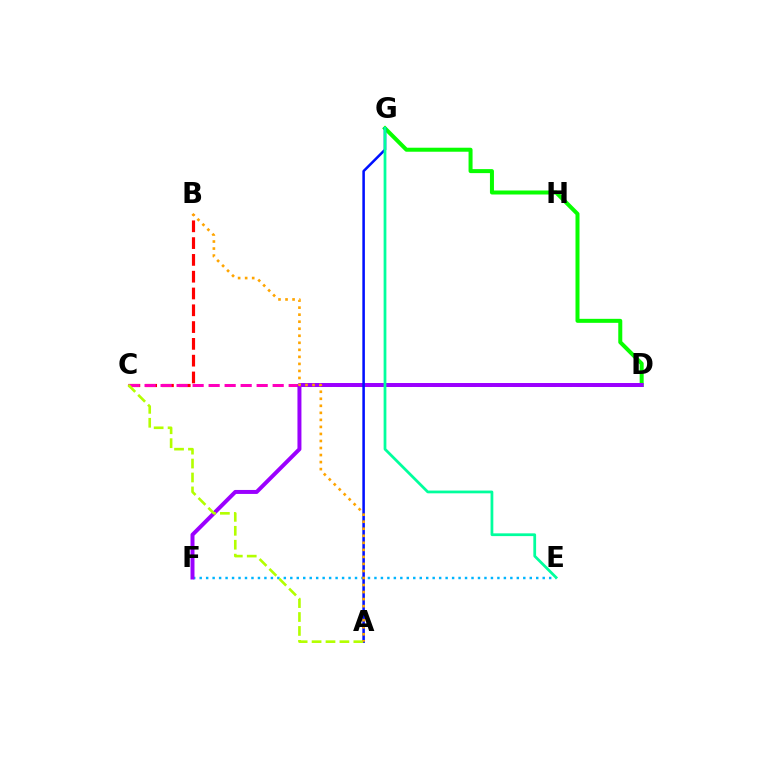{('D', 'G'): [{'color': '#08ff00', 'line_style': 'solid', 'thickness': 2.88}], ('B', 'C'): [{'color': '#ff0000', 'line_style': 'dashed', 'thickness': 2.28}], ('C', 'D'): [{'color': '#ff00bd', 'line_style': 'dashed', 'thickness': 2.18}], ('E', 'F'): [{'color': '#00b5ff', 'line_style': 'dotted', 'thickness': 1.76}], ('D', 'F'): [{'color': '#9b00ff', 'line_style': 'solid', 'thickness': 2.87}], ('A', 'G'): [{'color': '#0010ff', 'line_style': 'solid', 'thickness': 1.82}], ('A', 'C'): [{'color': '#b3ff00', 'line_style': 'dashed', 'thickness': 1.89}], ('A', 'B'): [{'color': '#ffa500', 'line_style': 'dotted', 'thickness': 1.91}], ('E', 'G'): [{'color': '#00ff9d', 'line_style': 'solid', 'thickness': 1.98}]}